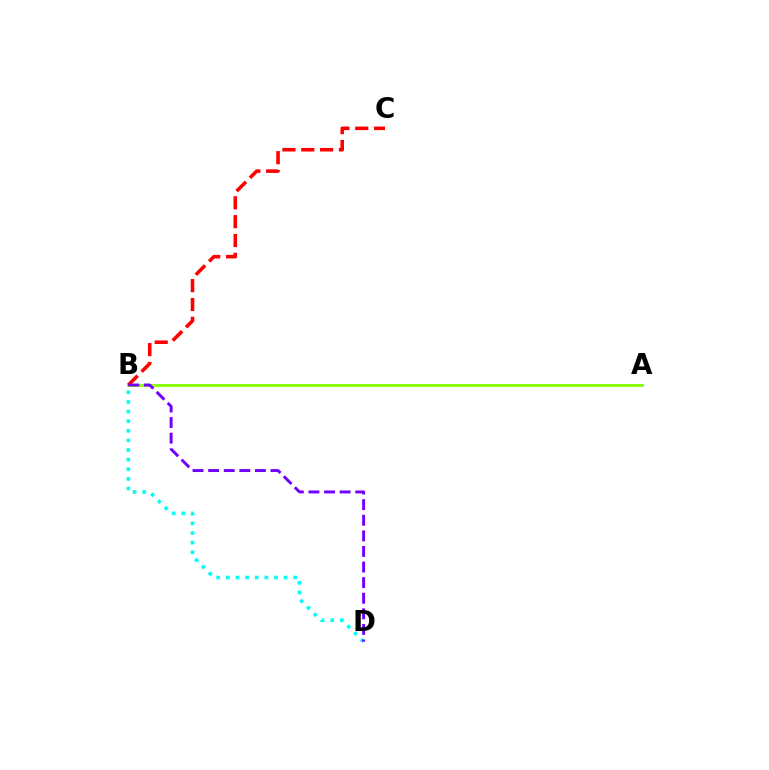{('A', 'B'): [{'color': '#84ff00', 'line_style': 'solid', 'thickness': 2.01}], ('B', 'D'): [{'color': '#00fff6', 'line_style': 'dotted', 'thickness': 2.61}, {'color': '#7200ff', 'line_style': 'dashed', 'thickness': 2.12}], ('B', 'C'): [{'color': '#ff0000', 'line_style': 'dashed', 'thickness': 2.56}]}